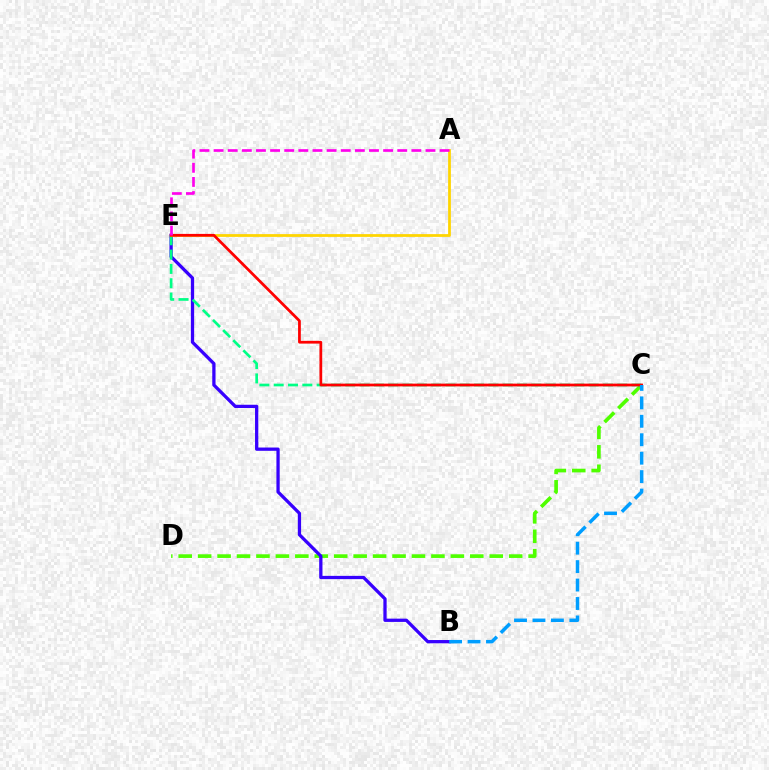{('C', 'D'): [{'color': '#4fff00', 'line_style': 'dashed', 'thickness': 2.64}], ('B', 'E'): [{'color': '#3700ff', 'line_style': 'solid', 'thickness': 2.36}], ('C', 'E'): [{'color': '#00ff86', 'line_style': 'dashed', 'thickness': 1.94}, {'color': '#ff0000', 'line_style': 'solid', 'thickness': 1.98}], ('A', 'E'): [{'color': '#ffd500', 'line_style': 'solid', 'thickness': 1.99}, {'color': '#ff00ed', 'line_style': 'dashed', 'thickness': 1.92}], ('B', 'C'): [{'color': '#009eff', 'line_style': 'dashed', 'thickness': 2.51}]}